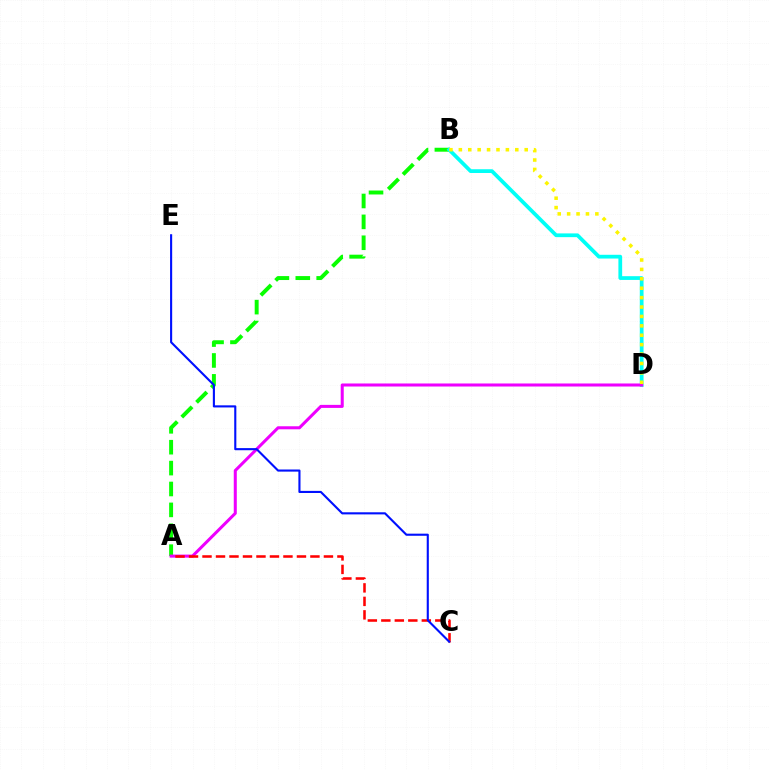{('A', 'B'): [{'color': '#08ff00', 'line_style': 'dashed', 'thickness': 2.84}], ('B', 'D'): [{'color': '#00fff6', 'line_style': 'solid', 'thickness': 2.7}, {'color': '#fcf500', 'line_style': 'dotted', 'thickness': 2.56}], ('A', 'D'): [{'color': '#ee00ff', 'line_style': 'solid', 'thickness': 2.19}], ('A', 'C'): [{'color': '#ff0000', 'line_style': 'dashed', 'thickness': 1.83}], ('C', 'E'): [{'color': '#0010ff', 'line_style': 'solid', 'thickness': 1.52}]}